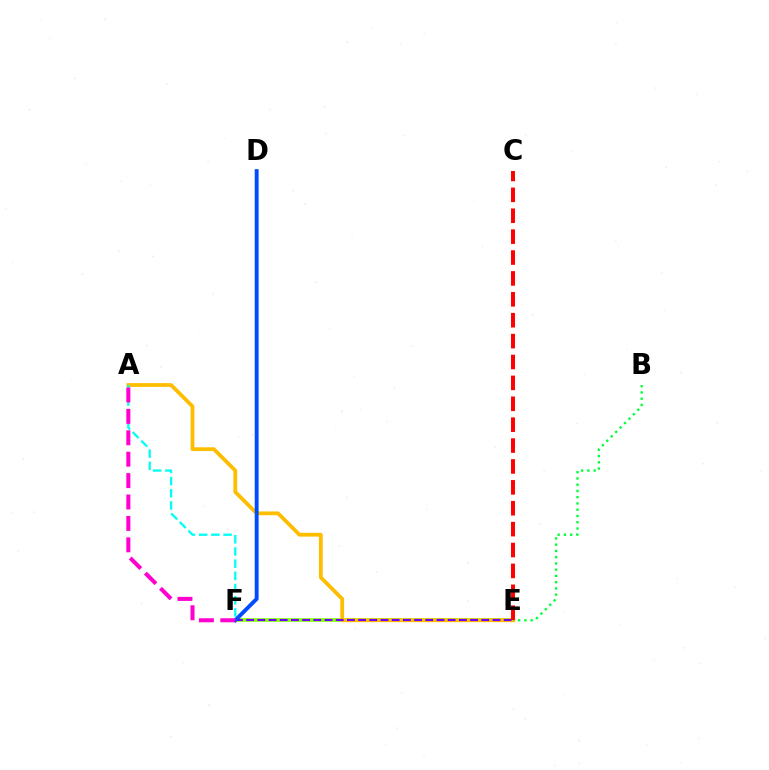{('E', 'F'): [{'color': '#84ff00', 'line_style': 'solid', 'thickness': 2.6}, {'color': '#7200ff', 'line_style': 'dashed', 'thickness': 1.52}], ('A', 'E'): [{'color': '#ffbd00', 'line_style': 'solid', 'thickness': 2.72}], ('A', 'F'): [{'color': '#00fff6', 'line_style': 'dashed', 'thickness': 1.66}, {'color': '#ff00cf', 'line_style': 'dashed', 'thickness': 2.91}], ('D', 'F'): [{'color': '#004bff', 'line_style': 'solid', 'thickness': 2.8}], ('B', 'E'): [{'color': '#00ff39', 'line_style': 'dotted', 'thickness': 1.7}], ('C', 'E'): [{'color': '#ff0000', 'line_style': 'dashed', 'thickness': 2.84}]}